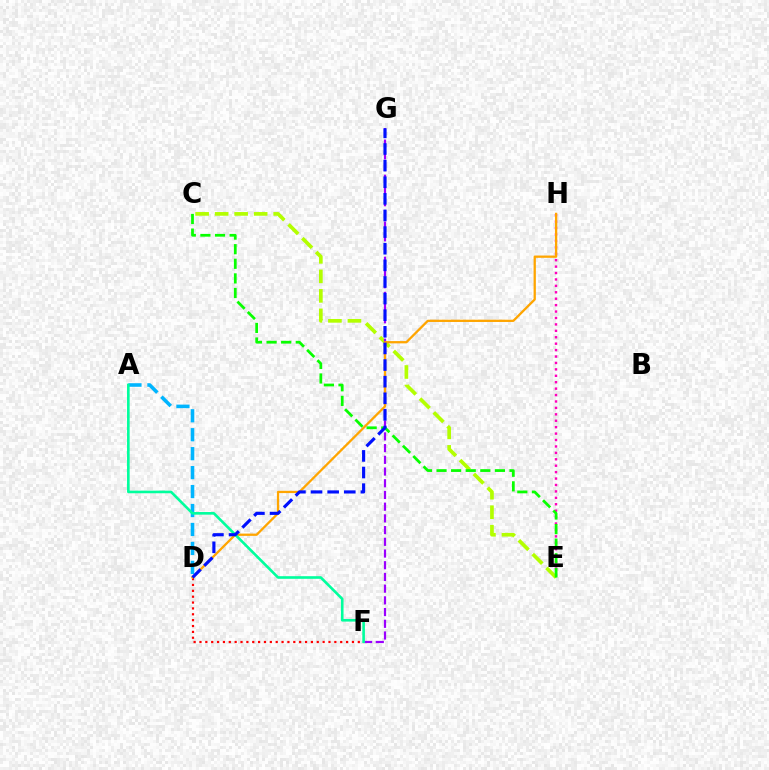{('A', 'D'): [{'color': '#00b5ff', 'line_style': 'dashed', 'thickness': 2.57}], ('E', 'H'): [{'color': '#ff00bd', 'line_style': 'dotted', 'thickness': 1.75}], ('D', 'F'): [{'color': '#ff0000', 'line_style': 'dotted', 'thickness': 1.59}], ('C', 'E'): [{'color': '#b3ff00', 'line_style': 'dashed', 'thickness': 2.65}, {'color': '#08ff00', 'line_style': 'dashed', 'thickness': 1.98}], ('F', 'G'): [{'color': '#9b00ff', 'line_style': 'dashed', 'thickness': 1.59}], ('D', 'H'): [{'color': '#ffa500', 'line_style': 'solid', 'thickness': 1.64}], ('A', 'F'): [{'color': '#00ff9d', 'line_style': 'solid', 'thickness': 1.89}], ('D', 'G'): [{'color': '#0010ff', 'line_style': 'dashed', 'thickness': 2.26}]}